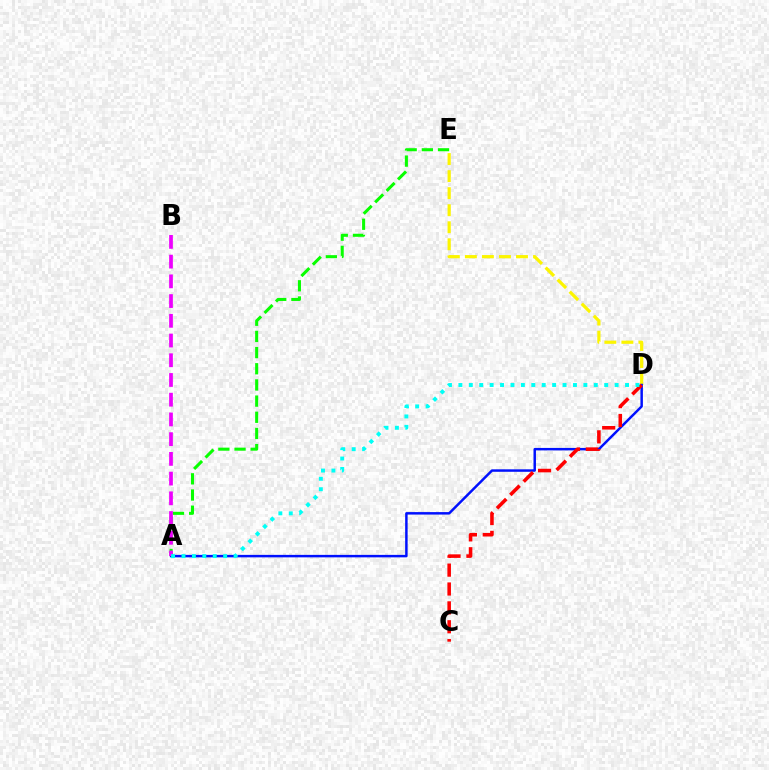{('D', 'E'): [{'color': '#fcf500', 'line_style': 'dashed', 'thickness': 2.31}], ('A', 'D'): [{'color': '#0010ff', 'line_style': 'solid', 'thickness': 1.78}, {'color': '#00fff6', 'line_style': 'dotted', 'thickness': 2.83}], ('A', 'E'): [{'color': '#08ff00', 'line_style': 'dashed', 'thickness': 2.2}], ('A', 'B'): [{'color': '#ee00ff', 'line_style': 'dashed', 'thickness': 2.68}], ('C', 'D'): [{'color': '#ff0000', 'line_style': 'dashed', 'thickness': 2.56}]}